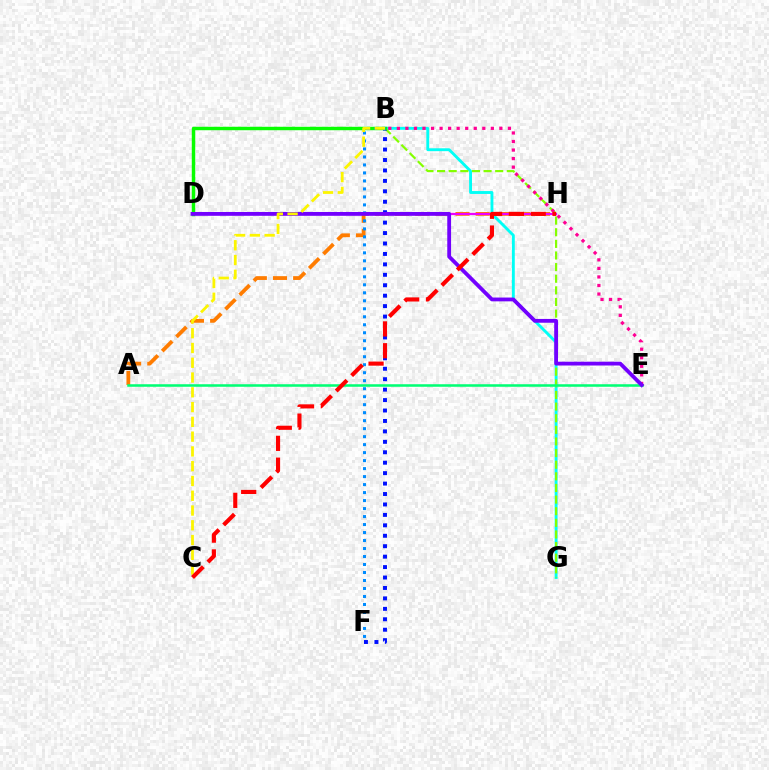{('A', 'H'): [{'color': '#ff7c00', 'line_style': 'dashed', 'thickness': 2.74}], ('B', 'G'): [{'color': '#00fff6', 'line_style': 'solid', 'thickness': 2.07}, {'color': '#84ff00', 'line_style': 'dashed', 'thickness': 1.58}], ('B', 'F'): [{'color': '#0010ff', 'line_style': 'dotted', 'thickness': 2.84}, {'color': '#008cff', 'line_style': 'dotted', 'thickness': 2.17}], ('B', 'D'): [{'color': '#08ff00', 'line_style': 'solid', 'thickness': 2.47}], ('A', 'E'): [{'color': '#00ff74', 'line_style': 'solid', 'thickness': 1.83}], ('B', 'E'): [{'color': '#ff0094', 'line_style': 'dotted', 'thickness': 2.32}], ('D', 'H'): [{'color': '#ee00ff', 'line_style': 'solid', 'thickness': 1.61}], ('D', 'E'): [{'color': '#7200ff', 'line_style': 'solid', 'thickness': 2.74}], ('B', 'C'): [{'color': '#fcf500', 'line_style': 'dashed', 'thickness': 2.01}], ('C', 'H'): [{'color': '#ff0000', 'line_style': 'dashed', 'thickness': 2.96}]}